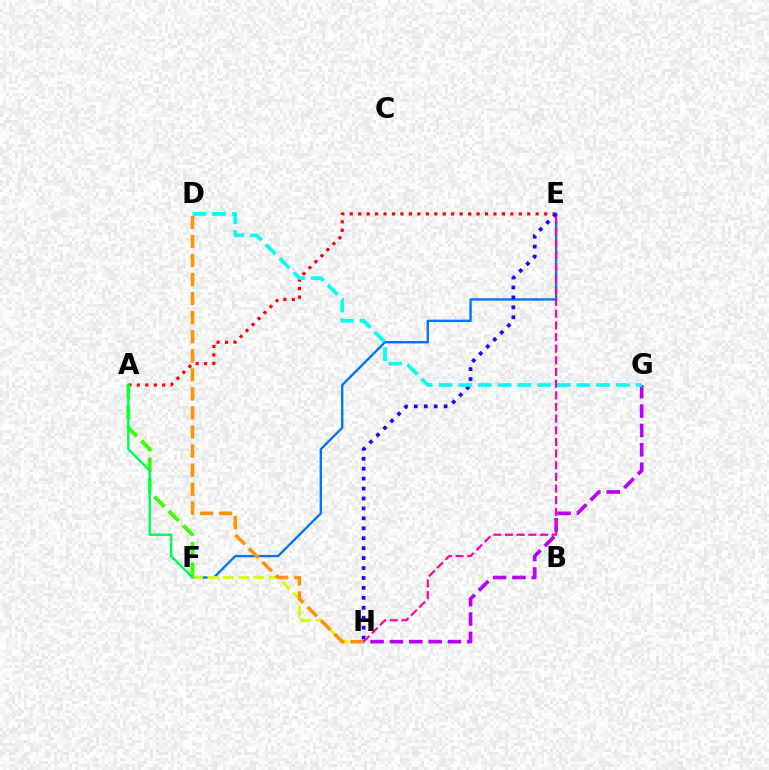{('A', 'E'): [{'color': '#ff0000', 'line_style': 'dotted', 'thickness': 2.3}], ('E', 'F'): [{'color': '#0074ff', 'line_style': 'solid', 'thickness': 1.7}], ('E', 'H'): [{'color': '#2500ff', 'line_style': 'dotted', 'thickness': 2.7}, {'color': '#ff00ac', 'line_style': 'dashed', 'thickness': 1.58}], ('A', 'F'): [{'color': '#3dff00', 'line_style': 'dashed', 'thickness': 2.77}, {'color': '#00ff5c', 'line_style': 'solid', 'thickness': 1.78}], ('F', 'H'): [{'color': '#d1ff00', 'line_style': 'dashed', 'thickness': 2.09}], ('D', 'H'): [{'color': '#ff9400', 'line_style': 'dashed', 'thickness': 2.59}], ('G', 'H'): [{'color': '#b900ff', 'line_style': 'dashed', 'thickness': 2.63}], ('D', 'G'): [{'color': '#00fff6', 'line_style': 'dashed', 'thickness': 2.68}]}